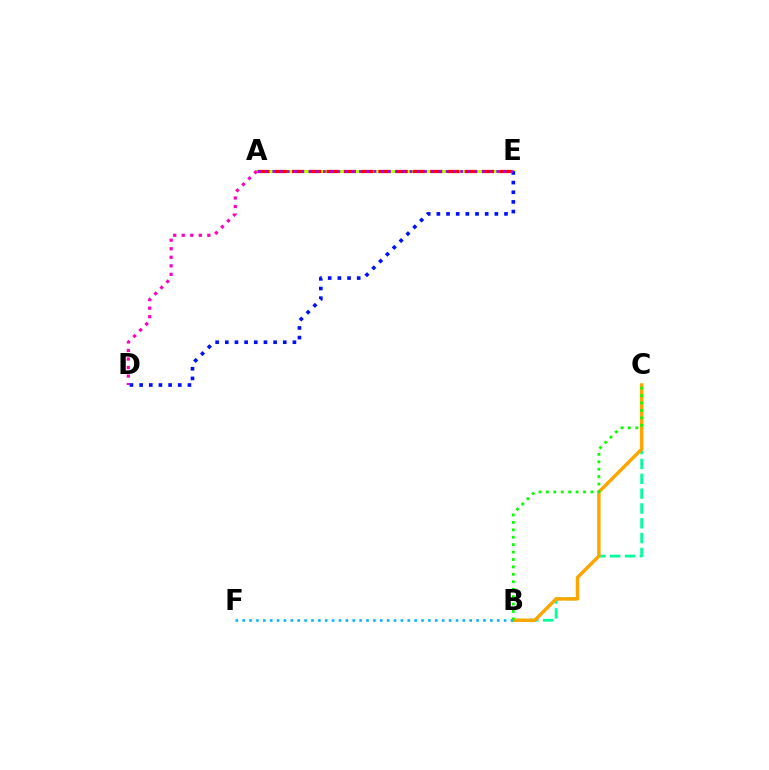{('B', 'C'): [{'color': '#00ff9d', 'line_style': 'dashed', 'thickness': 2.01}, {'color': '#ffa500', 'line_style': 'solid', 'thickness': 2.48}, {'color': '#08ff00', 'line_style': 'dotted', 'thickness': 2.02}], ('B', 'F'): [{'color': '#00b5ff', 'line_style': 'dotted', 'thickness': 1.87}], ('A', 'E'): [{'color': '#b3ff00', 'line_style': 'solid', 'thickness': 2.12}, {'color': '#ff0000', 'line_style': 'dashed', 'thickness': 2.35}, {'color': '#9b00ff', 'line_style': 'dotted', 'thickness': 1.96}], ('A', 'D'): [{'color': '#ff00bd', 'line_style': 'dotted', 'thickness': 2.32}], ('D', 'E'): [{'color': '#0010ff', 'line_style': 'dotted', 'thickness': 2.62}]}